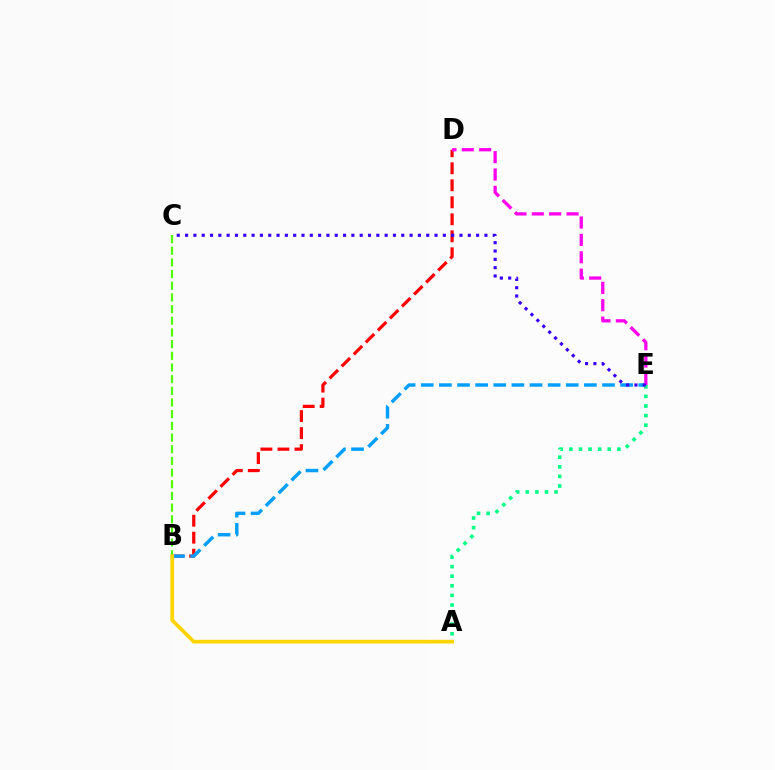{('B', 'D'): [{'color': '#ff0000', 'line_style': 'dashed', 'thickness': 2.31}], ('B', 'E'): [{'color': '#009eff', 'line_style': 'dashed', 'thickness': 2.46}], ('D', 'E'): [{'color': '#ff00ed', 'line_style': 'dashed', 'thickness': 2.36}], ('B', 'C'): [{'color': '#4fff00', 'line_style': 'dashed', 'thickness': 1.59}], ('A', 'B'): [{'color': '#ffd500', 'line_style': 'solid', 'thickness': 2.69}], ('A', 'E'): [{'color': '#00ff86', 'line_style': 'dotted', 'thickness': 2.61}], ('C', 'E'): [{'color': '#3700ff', 'line_style': 'dotted', 'thickness': 2.26}]}